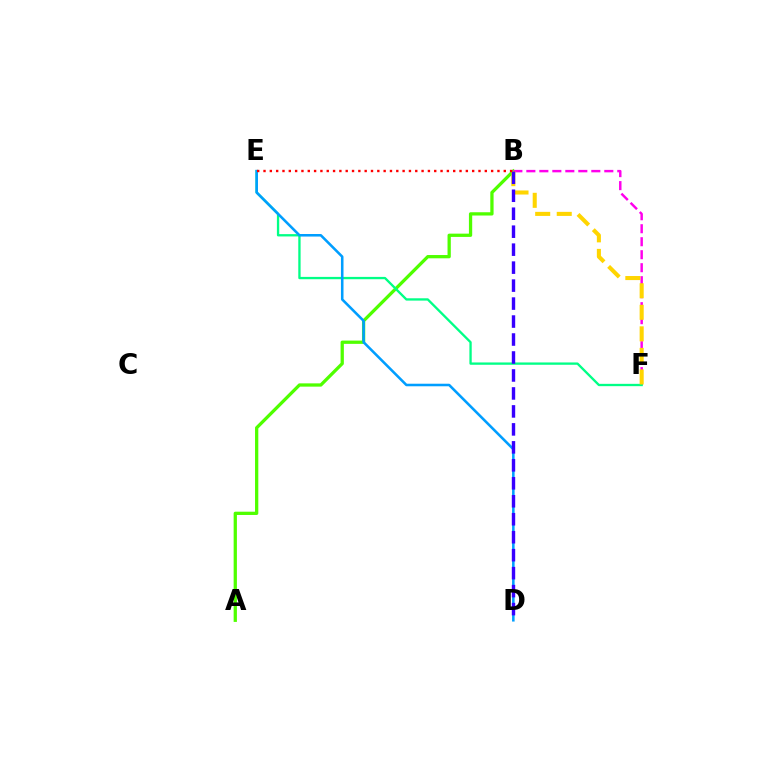{('A', 'B'): [{'color': '#4fff00', 'line_style': 'solid', 'thickness': 2.36}], ('B', 'F'): [{'color': '#ff00ed', 'line_style': 'dashed', 'thickness': 1.76}, {'color': '#ffd500', 'line_style': 'dashed', 'thickness': 2.93}], ('E', 'F'): [{'color': '#00ff86', 'line_style': 'solid', 'thickness': 1.67}], ('D', 'E'): [{'color': '#009eff', 'line_style': 'solid', 'thickness': 1.84}], ('B', 'D'): [{'color': '#3700ff', 'line_style': 'dashed', 'thickness': 2.44}], ('B', 'E'): [{'color': '#ff0000', 'line_style': 'dotted', 'thickness': 1.72}]}